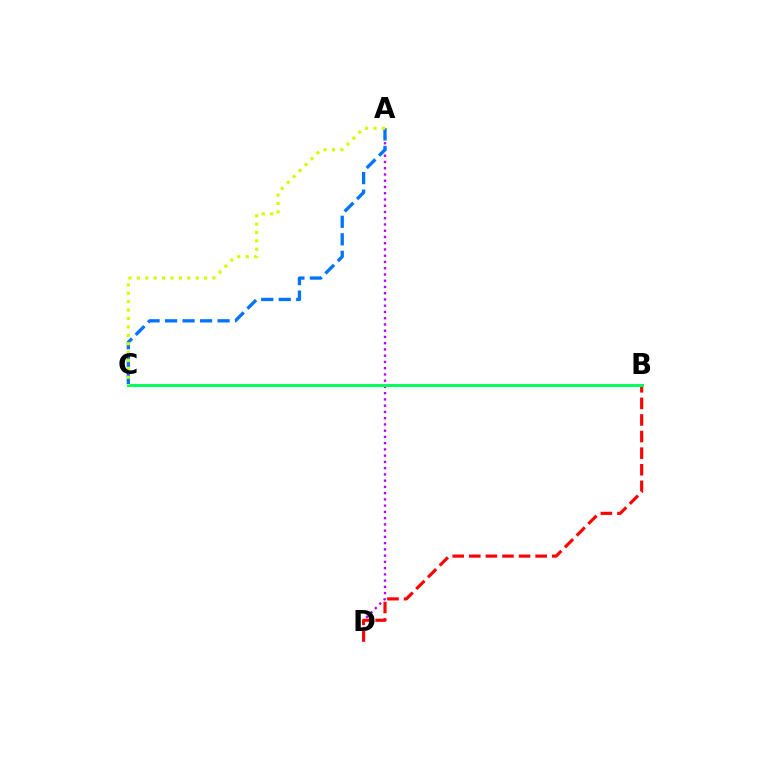{('A', 'D'): [{'color': '#b900ff', 'line_style': 'dotted', 'thickness': 1.7}], ('B', 'D'): [{'color': '#ff0000', 'line_style': 'dashed', 'thickness': 2.25}], ('B', 'C'): [{'color': '#00ff5c', 'line_style': 'solid', 'thickness': 2.12}], ('A', 'C'): [{'color': '#0074ff', 'line_style': 'dashed', 'thickness': 2.38}, {'color': '#d1ff00', 'line_style': 'dotted', 'thickness': 2.28}]}